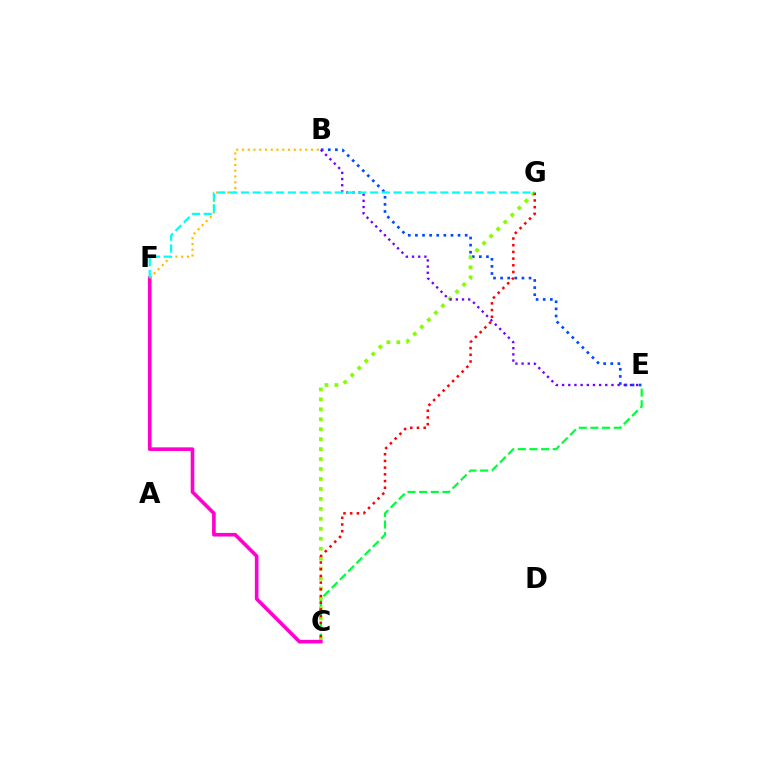{('C', 'E'): [{'color': '#00ff39', 'line_style': 'dashed', 'thickness': 1.58}], ('B', 'E'): [{'color': '#004bff', 'line_style': 'dotted', 'thickness': 1.93}, {'color': '#7200ff', 'line_style': 'dotted', 'thickness': 1.68}], ('C', 'G'): [{'color': '#84ff00', 'line_style': 'dotted', 'thickness': 2.71}, {'color': '#ff0000', 'line_style': 'dotted', 'thickness': 1.82}], ('C', 'F'): [{'color': '#ff00cf', 'line_style': 'solid', 'thickness': 2.61}], ('B', 'F'): [{'color': '#ffbd00', 'line_style': 'dotted', 'thickness': 1.56}], ('F', 'G'): [{'color': '#00fff6', 'line_style': 'dashed', 'thickness': 1.59}]}